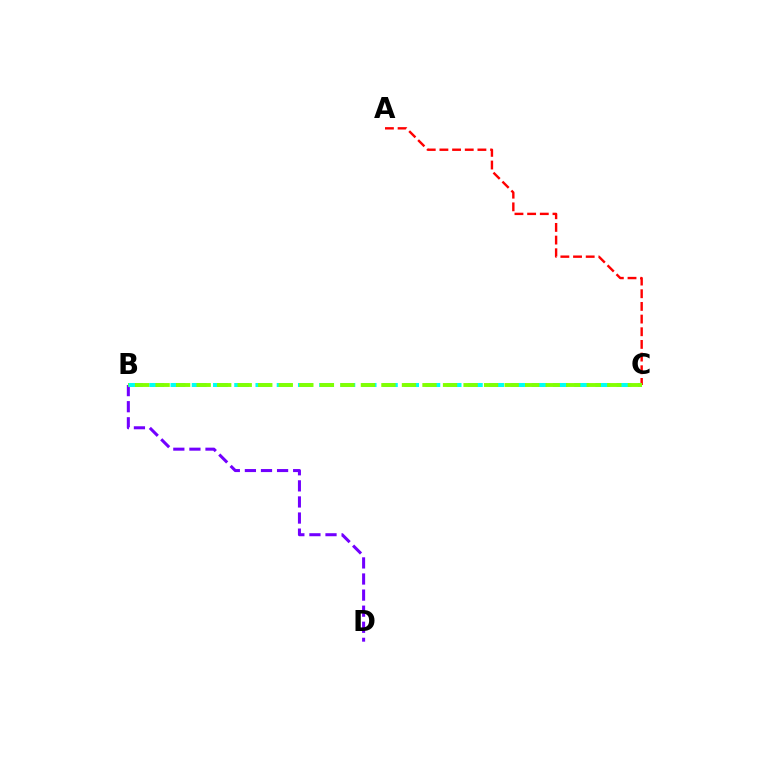{('A', 'C'): [{'color': '#ff0000', 'line_style': 'dashed', 'thickness': 1.72}], ('B', 'D'): [{'color': '#7200ff', 'line_style': 'dashed', 'thickness': 2.19}], ('B', 'C'): [{'color': '#00fff6', 'line_style': 'dashed', 'thickness': 2.89}, {'color': '#84ff00', 'line_style': 'dashed', 'thickness': 2.79}]}